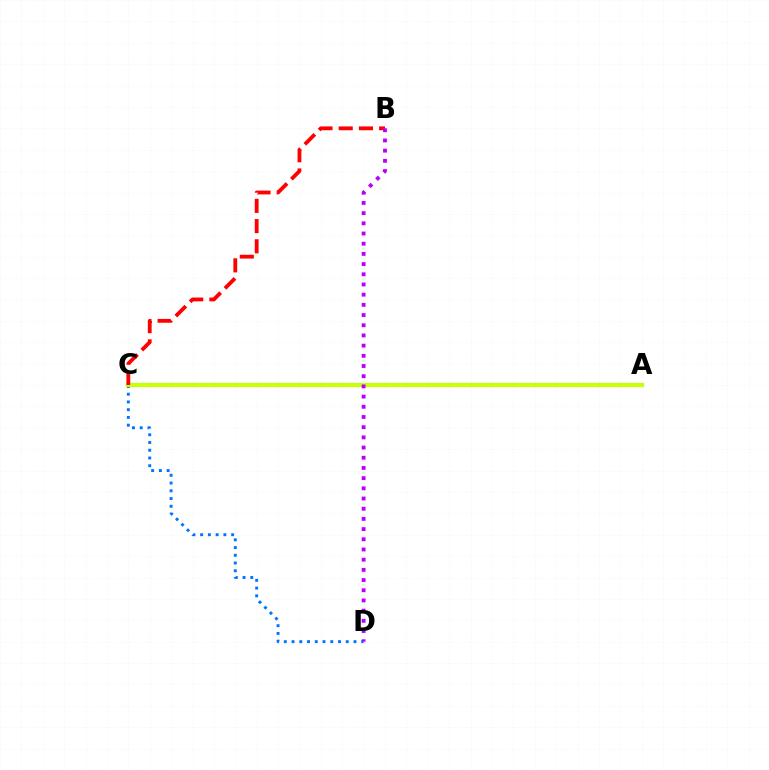{('A', 'C'): [{'color': '#00ff5c', 'line_style': 'solid', 'thickness': 2.97}, {'color': '#d1ff00', 'line_style': 'solid', 'thickness': 2.8}], ('C', 'D'): [{'color': '#0074ff', 'line_style': 'dotted', 'thickness': 2.1}], ('B', 'C'): [{'color': '#ff0000', 'line_style': 'dashed', 'thickness': 2.75}], ('B', 'D'): [{'color': '#b900ff', 'line_style': 'dotted', 'thickness': 2.77}]}